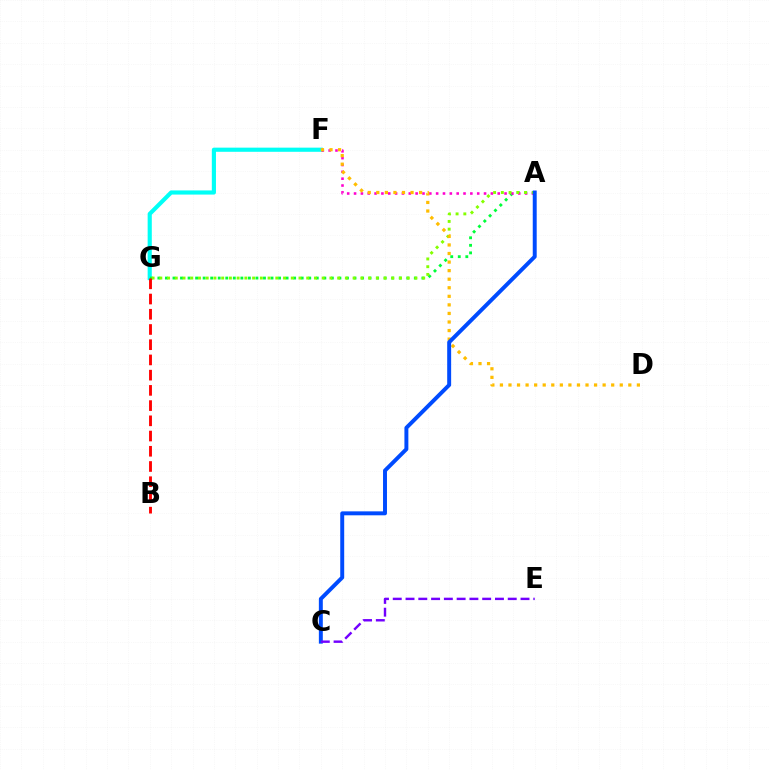{('F', 'G'): [{'color': '#00fff6', 'line_style': 'solid', 'thickness': 2.98}], ('A', 'G'): [{'color': '#00ff39', 'line_style': 'dotted', 'thickness': 2.05}, {'color': '#84ff00', 'line_style': 'dotted', 'thickness': 2.1}], ('A', 'F'): [{'color': '#ff00cf', 'line_style': 'dotted', 'thickness': 1.86}], ('D', 'F'): [{'color': '#ffbd00', 'line_style': 'dotted', 'thickness': 2.33}], ('B', 'G'): [{'color': '#ff0000', 'line_style': 'dashed', 'thickness': 2.07}], ('A', 'C'): [{'color': '#004bff', 'line_style': 'solid', 'thickness': 2.84}], ('C', 'E'): [{'color': '#7200ff', 'line_style': 'dashed', 'thickness': 1.74}]}